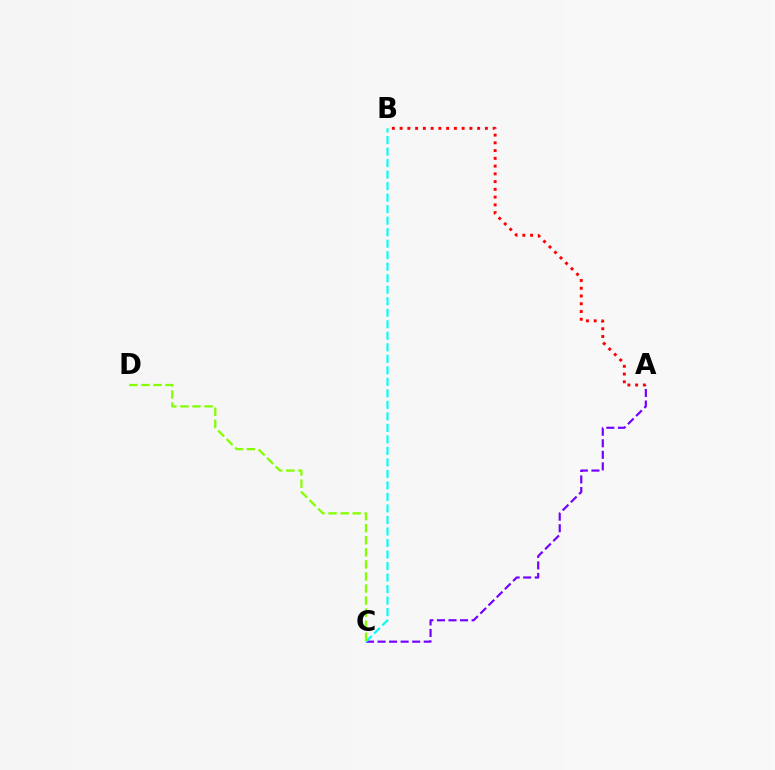{('A', 'C'): [{'color': '#7200ff', 'line_style': 'dashed', 'thickness': 1.57}], ('A', 'B'): [{'color': '#ff0000', 'line_style': 'dotted', 'thickness': 2.11}], ('B', 'C'): [{'color': '#00fff6', 'line_style': 'dashed', 'thickness': 1.56}], ('C', 'D'): [{'color': '#84ff00', 'line_style': 'dashed', 'thickness': 1.64}]}